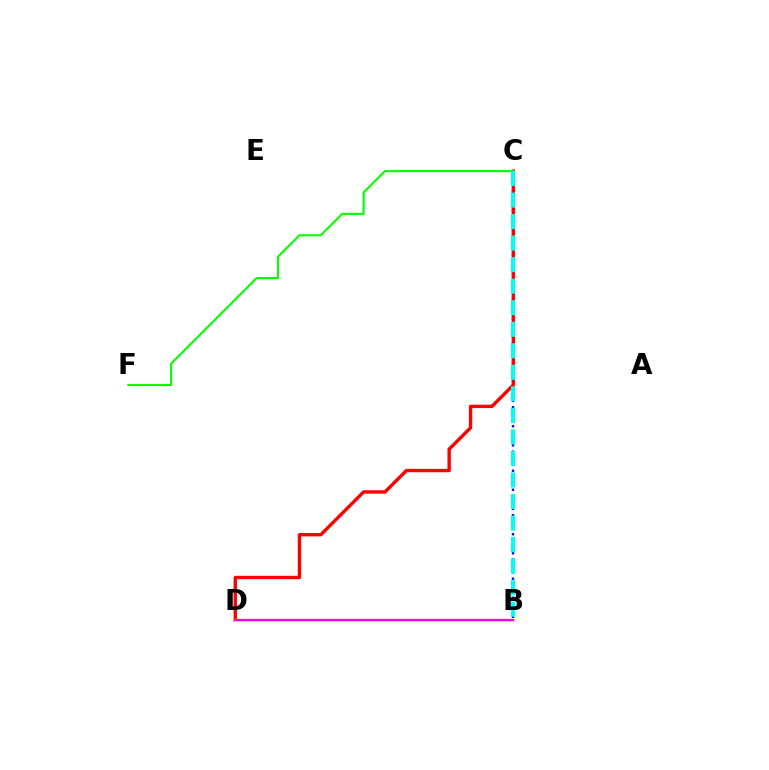{('B', 'C'): [{'color': '#0010ff', 'line_style': 'dotted', 'thickness': 1.73}, {'color': '#00fff6', 'line_style': 'dashed', 'thickness': 2.93}], ('C', 'D'): [{'color': '#ff0000', 'line_style': 'solid', 'thickness': 2.44}], ('B', 'D'): [{'color': '#fcf500', 'line_style': 'solid', 'thickness': 2.28}, {'color': '#ee00ff', 'line_style': 'solid', 'thickness': 1.57}], ('C', 'F'): [{'color': '#08ff00', 'line_style': 'solid', 'thickness': 1.52}]}